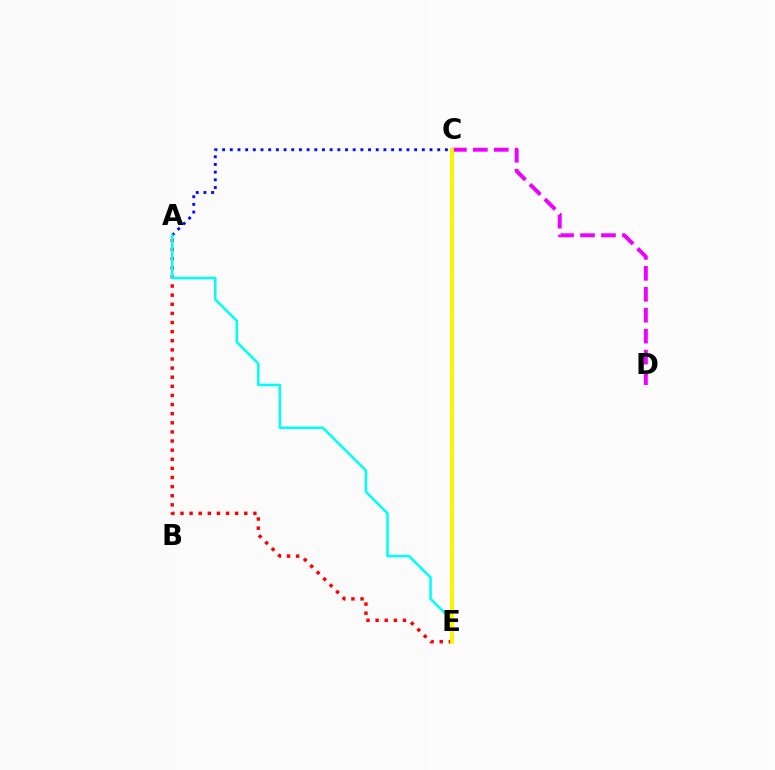{('C', 'E'): [{'color': '#08ff00', 'line_style': 'dashed', 'thickness': 2.63}, {'color': '#fcf500', 'line_style': 'solid', 'thickness': 2.83}], ('A', 'C'): [{'color': '#0010ff', 'line_style': 'dotted', 'thickness': 2.09}], ('A', 'E'): [{'color': '#ff0000', 'line_style': 'dotted', 'thickness': 2.48}, {'color': '#00fff6', 'line_style': 'solid', 'thickness': 1.83}], ('C', 'D'): [{'color': '#ee00ff', 'line_style': 'dashed', 'thickness': 2.85}]}